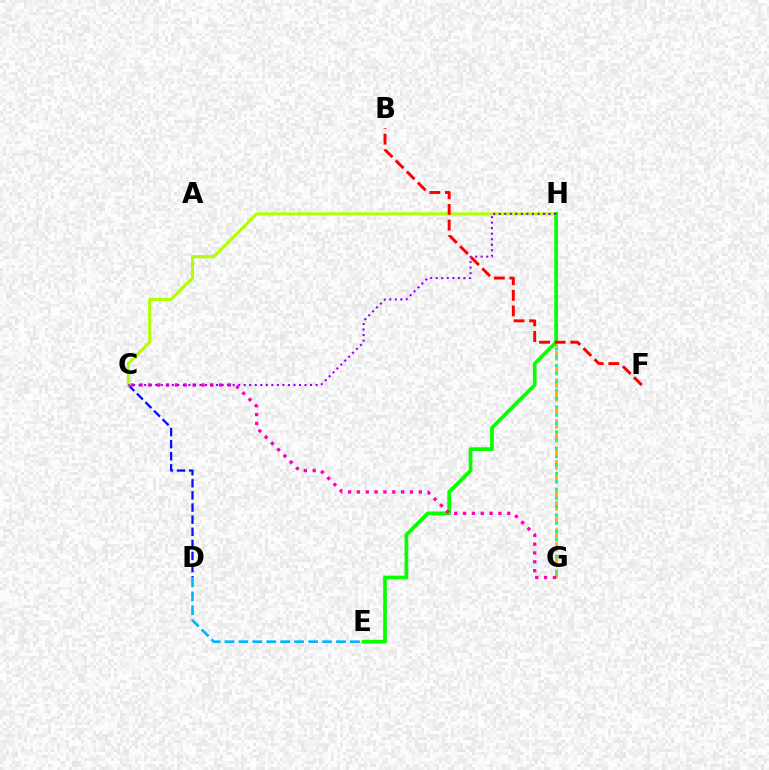{('G', 'H'): [{'color': '#ffa500', 'line_style': 'dashed', 'thickness': 1.85}, {'color': '#00ff9d', 'line_style': 'dotted', 'thickness': 2.25}], ('C', 'D'): [{'color': '#0010ff', 'line_style': 'dashed', 'thickness': 1.65}], ('C', 'H'): [{'color': '#b3ff00', 'line_style': 'solid', 'thickness': 2.22}, {'color': '#9b00ff', 'line_style': 'dotted', 'thickness': 1.5}], ('E', 'H'): [{'color': '#08ff00', 'line_style': 'solid', 'thickness': 2.66}], ('D', 'E'): [{'color': '#00b5ff', 'line_style': 'dashed', 'thickness': 1.89}], ('B', 'F'): [{'color': '#ff0000', 'line_style': 'dashed', 'thickness': 2.12}], ('C', 'G'): [{'color': '#ff00bd', 'line_style': 'dotted', 'thickness': 2.4}]}